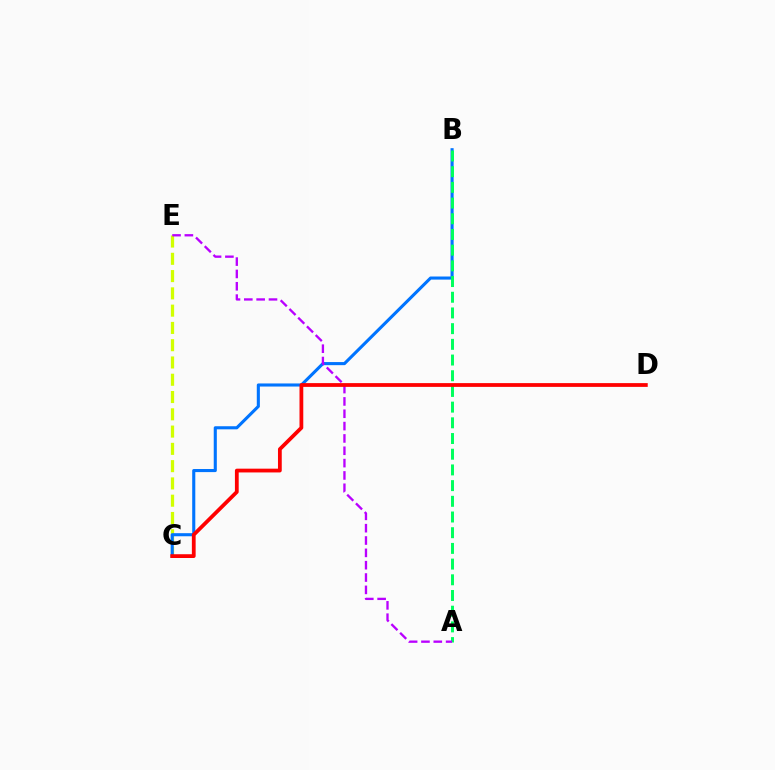{('C', 'E'): [{'color': '#d1ff00', 'line_style': 'dashed', 'thickness': 2.35}], ('B', 'C'): [{'color': '#0074ff', 'line_style': 'solid', 'thickness': 2.22}], ('A', 'B'): [{'color': '#00ff5c', 'line_style': 'dashed', 'thickness': 2.13}], ('A', 'E'): [{'color': '#b900ff', 'line_style': 'dashed', 'thickness': 1.68}], ('C', 'D'): [{'color': '#ff0000', 'line_style': 'solid', 'thickness': 2.72}]}